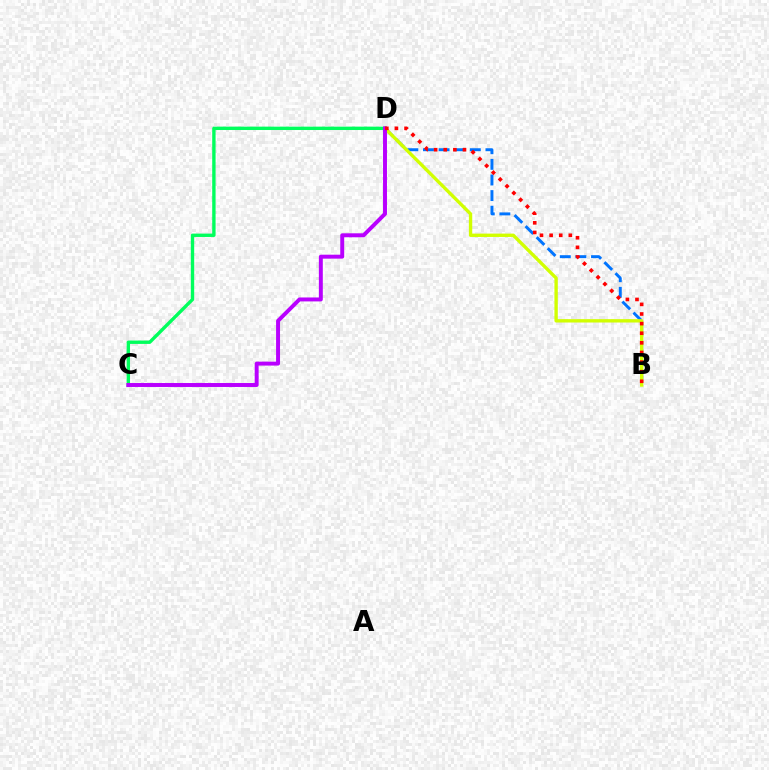{('B', 'D'): [{'color': '#0074ff', 'line_style': 'dashed', 'thickness': 2.12}, {'color': '#d1ff00', 'line_style': 'solid', 'thickness': 2.42}, {'color': '#ff0000', 'line_style': 'dotted', 'thickness': 2.61}], ('C', 'D'): [{'color': '#00ff5c', 'line_style': 'solid', 'thickness': 2.43}, {'color': '#b900ff', 'line_style': 'solid', 'thickness': 2.84}]}